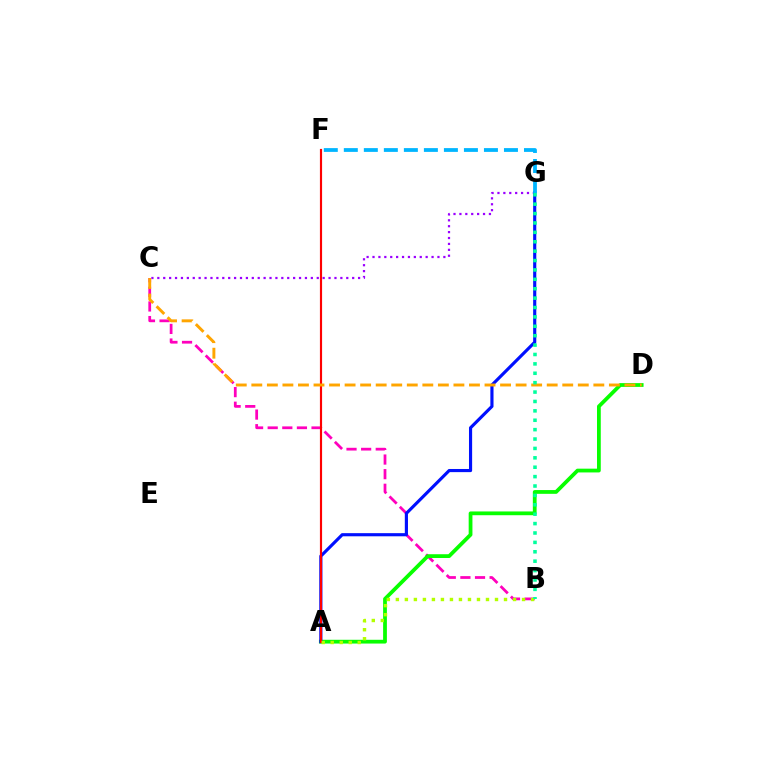{('C', 'G'): [{'color': '#9b00ff', 'line_style': 'dotted', 'thickness': 1.6}], ('B', 'C'): [{'color': '#ff00bd', 'line_style': 'dashed', 'thickness': 1.99}], ('A', 'D'): [{'color': '#08ff00', 'line_style': 'solid', 'thickness': 2.71}], ('A', 'G'): [{'color': '#0010ff', 'line_style': 'solid', 'thickness': 2.26}], ('A', 'F'): [{'color': '#ff0000', 'line_style': 'solid', 'thickness': 1.56}], ('C', 'D'): [{'color': '#ffa500', 'line_style': 'dashed', 'thickness': 2.11}], ('A', 'B'): [{'color': '#b3ff00', 'line_style': 'dotted', 'thickness': 2.45}], ('B', 'G'): [{'color': '#00ff9d', 'line_style': 'dotted', 'thickness': 2.55}], ('F', 'G'): [{'color': '#00b5ff', 'line_style': 'dashed', 'thickness': 2.72}]}